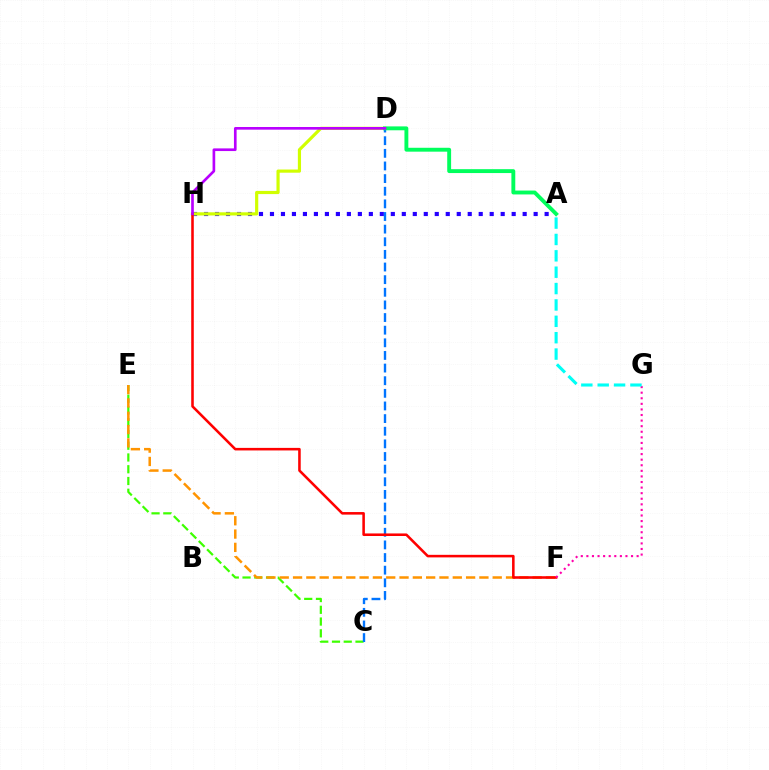{('A', 'H'): [{'color': '#2500ff', 'line_style': 'dotted', 'thickness': 2.98}], ('C', 'E'): [{'color': '#3dff00', 'line_style': 'dashed', 'thickness': 1.6}], ('E', 'F'): [{'color': '#ff9400', 'line_style': 'dashed', 'thickness': 1.81}], ('D', 'H'): [{'color': '#d1ff00', 'line_style': 'solid', 'thickness': 2.29}, {'color': '#b900ff', 'line_style': 'solid', 'thickness': 1.92}], ('C', 'D'): [{'color': '#0074ff', 'line_style': 'dashed', 'thickness': 1.72}], ('A', 'D'): [{'color': '#00ff5c', 'line_style': 'solid', 'thickness': 2.8}], ('F', 'H'): [{'color': '#ff0000', 'line_style': 'solid', 'thickness': 1.84}], ('F', 'G'): [{'color': '#ff00ac', 'line_style': 'dotted', 'thickness': 1.52}], ('A', 'G'): [{'color': '#00fff6', 'line_style': 'dashed', 'thickness': 2.22}]}